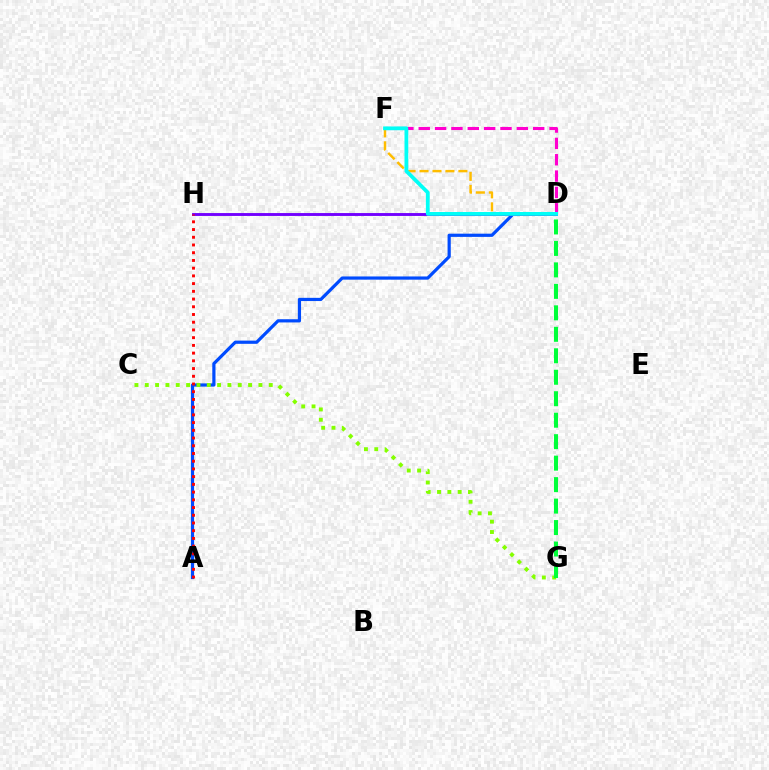{('A', 'D'): [{'color': '#004bff', 'line_style': 'solid', 'thickness': 2.31}], ('D', 'H'): [{'color': '#7200ff', 'line_style': 'solid', 'thickness': 2.07}], ('A', 'H'): [{'color': '#ff0000', 'line_style': 'dotted', 'thickness': 2.1}], ('D', 'F'): [{'color': '#ff00cf', 'line_style': 'dashed', 'thickness': 2.22}, {'color': '#ffbd00', 'line_style': 'dashed', 'thickness': 1.76}, {'color': '#00fff6', 'line_style': 'solid', 'thickness': 2.72}], ('C', 'G'): [{'color': '#84ff00', 'line_style': 'dotted', 'thickness': 2.81}], ('D', 'G'): [{'color': '#00ff39', 'line_style': 'dashed', 'thickness': 2.92}]}